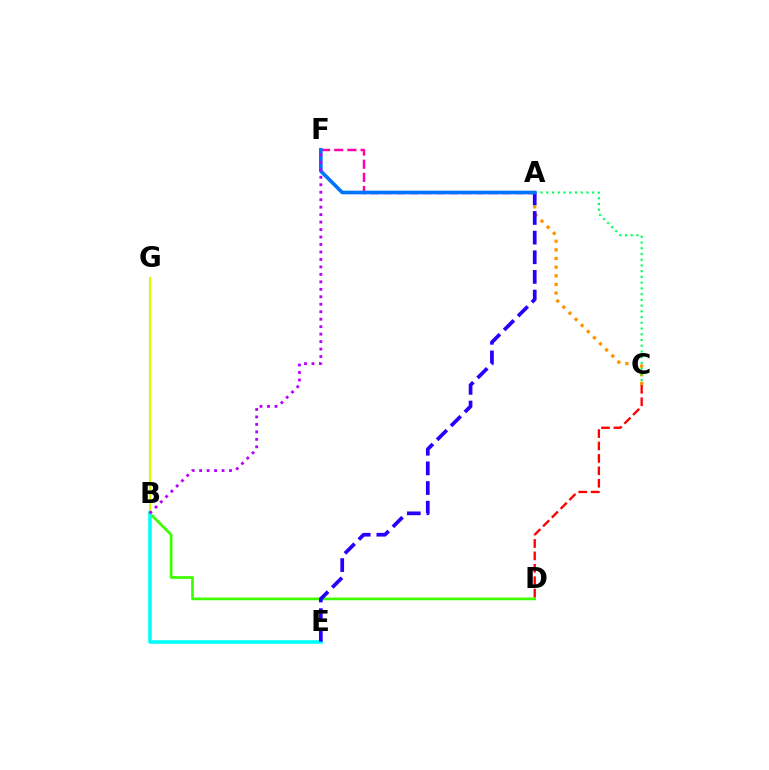{('B', 'D'): [{'color': '#3dff00', 'line_style': 'solid', 'thickness': 1.95}], ('B', 'G'): [{'color': '#d1ff00', 'line_style': 'solid', 'thickness': 1.53}], ('B', 'E'): [{'color': '#00fff6', 'line_style': 'solid', 'thickness': 2.56}], ('C', 'D'): [{'color': '#ff0000', 'line_style': 'dashed', 'thickness': 1.69}], ('A', 'C'): [{'color': '#ff9400', 'line_style': 'dotted', 'thickness': 2.35}, {'color': '#00ff5c', 'line_style': 'dotted', 'thickness': 1.56}], ('A', 'F'): [{'color': '#ff00ac', 'line_style': 'dashed', 'thickness': 1.79}, {'color': '#0074ff', 'line_style': 'solid', 'thickness': 2.62}], ('A', 'E'): [{'color': '#2500ff', 'line_style': 'dashed', 'thickness': 2.67}], ('B', 'F'): [{'color': '#b900ff', 'line_style': 'dotted', 'thickness': 2.03}]}